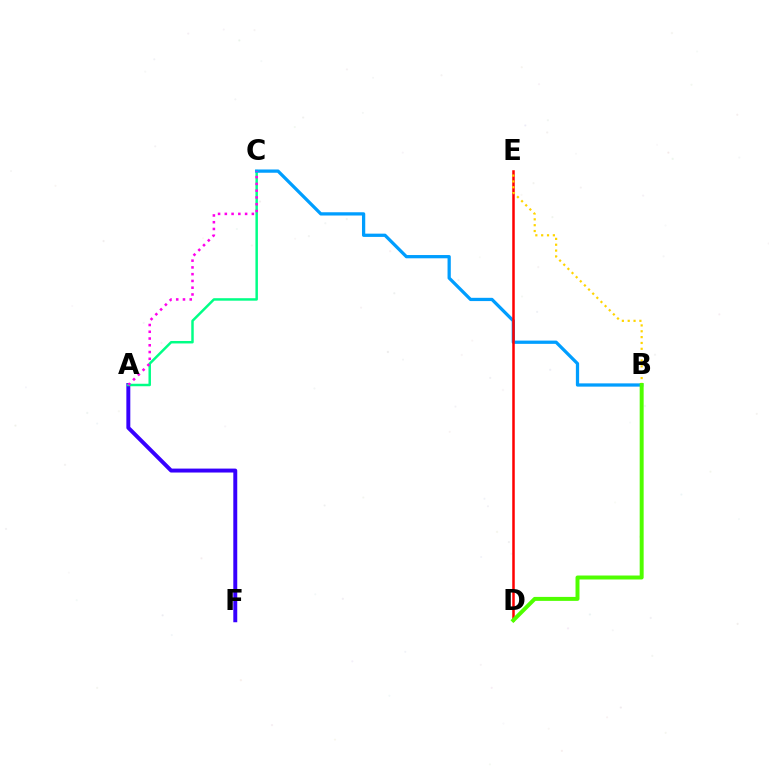{('A', 'F'): [{'color': '#3700ff', 'line_style': 'solid', 'thickness': 2.84}], ('A', 'C'): [{'color': '#00ff86', 'line_style': 'solid', 'thickness': 1.78}, {'color': '#ff00ed', 'line_style': 'dotted', 'thickness': 1.84}], ('B', 'C'): [{'color': '#009eff', 'line_style': 'solid', 'thickness': 2.35}], ('D', 'E'): [{'color': '#ff0000', 'line_style': 'solid', 'thickness': 1.8}], ('B', 'E'): [{'color': '#ffd500', 'line_style': 'dotted', 'thickness': 1.59}], ('B', 'D'): [{'color': '#4fff00', 'line_style': 'solid', 'thickness': 2.86}]}